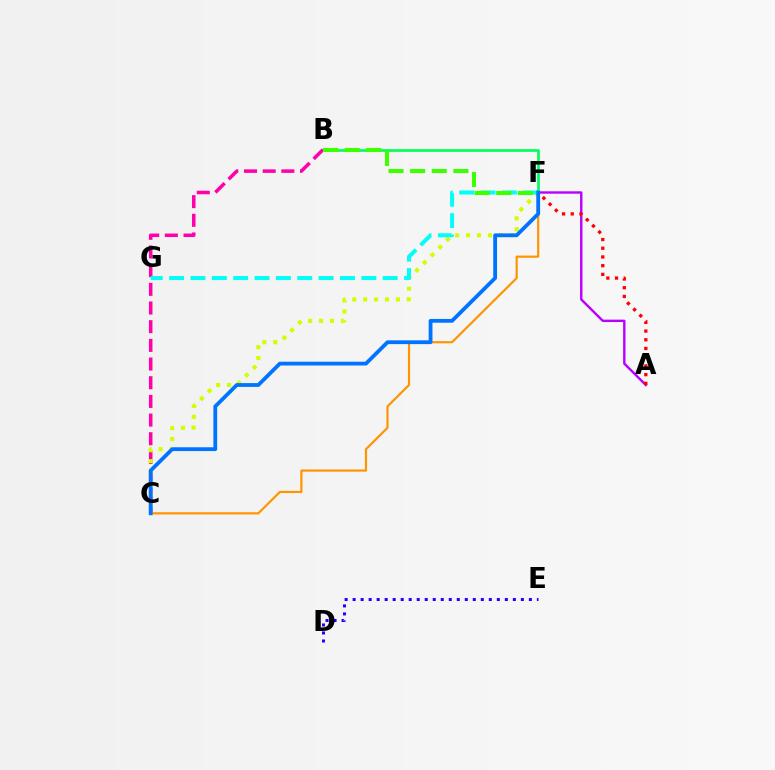{('B', 'F'): [{'color': '#00ff5c', 'line_style': 'solid', 'thickness': 1.94}, {'color': '#3dff00', 'line_style': 'dashed', 'thickness': 2.94}], ('B', 'C'): [{'color': '#ff00ac', 'line_style': 'dashed', 'thickness': 2.54}], ('C', 'F'): [{'color': '#d1ff00', 'line_style': 'dotted', 'thickness': 2.97}, {'color': '#ff9400', 'line_style': 'solid', 'thickness': 1.57}, {'color': '#0074ff', 'line_style': 'solid', 'thickness': 2.74}], ('A', 'F'): [{'color': '#b900ff', 'line_style': 'solid', 'thickness': 1.73}, {'color': '#ff0000', 'line_style': 'dotted', 'thickness': 2.37}], ('F', 'G'): [{'color': '#00fff6', 'line_style': 'dashed', 'thickness': 2.9}], ('D', 'E'): [{'color': '#2500ff', 'line_style': 'dotted', 'thickness': 2.18}]}